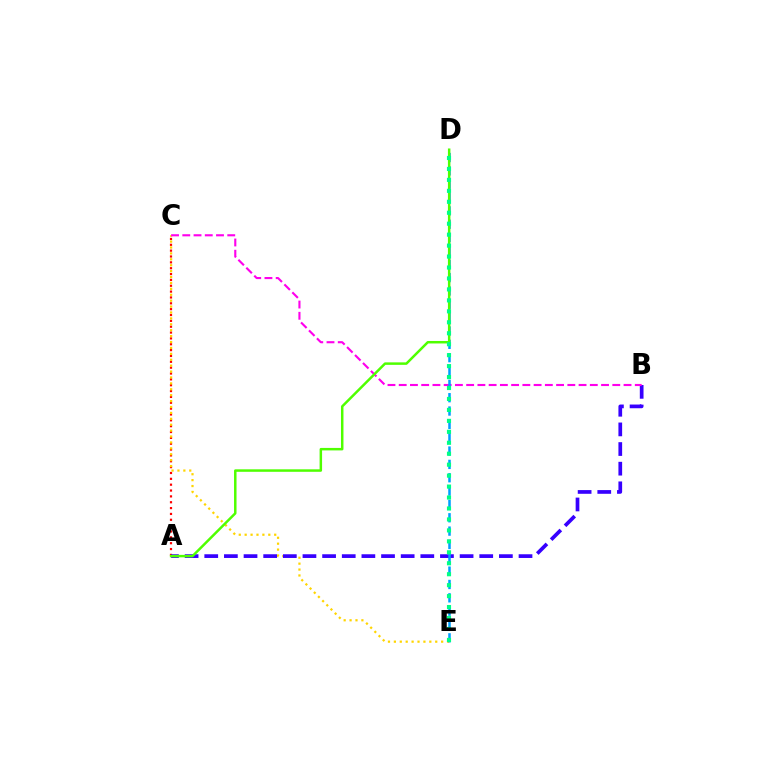{('A', 'C'): [{'color': '#ff0000', 'line_style': 'dotted', 'thickness': 1.59}], ('C', 'E'): [{'color': '#ffd500', 'line_style': 'dotted', 'thickness': 1.61}], ('A', 'B'): [{'color': '#3700ff', 'line_style': 'dashed', 'thickness': 2.67}], ('B', 'C'): [{'color': '#ff00ed', 'line_style': 'dashed', 'thickness': 1.53}], ('D', 'E'): [{'color': '#009eff', 'line_style': 'dashed', 'thickness': 1.81}, {'color': '#00ff86', 'line_style': 'dotted', 'thickness': 2.98}], ('A', 'D'): [{'color': '#4fff00', 'line_style': 'solid', 'thickness': 1.79}]}